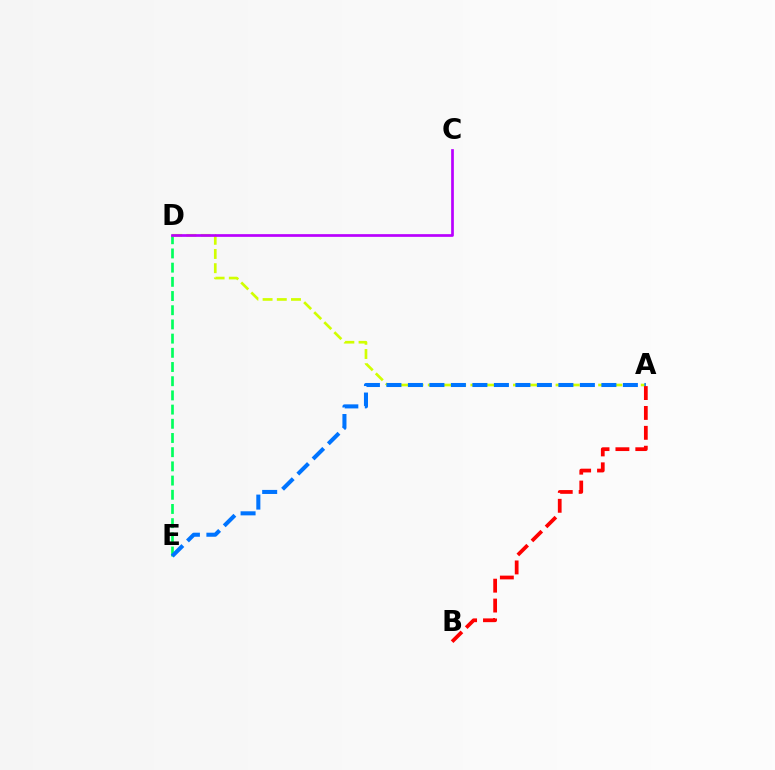{('D', 'E'): [{'color': '#00ff5c', 'line_style': 'dashed', 'thickness': 1.93}], ('A', 'D'): [{'color': '#d1ff00', 'line_style': 'dashed', 'thickness': 1.93}], ('A', 'E'): [{'color': '#0074ff', 'line_style': 'dashed', 'thickness': 2.92}], ('C', 'D'): [{'color': '#b900ff', 'line_style': 'solid', 'thickness': 1.95}], ('A', 'B'): [{'color': '#ff0000', 'line_style': 'dashed', 'thickness': 2.7}]}